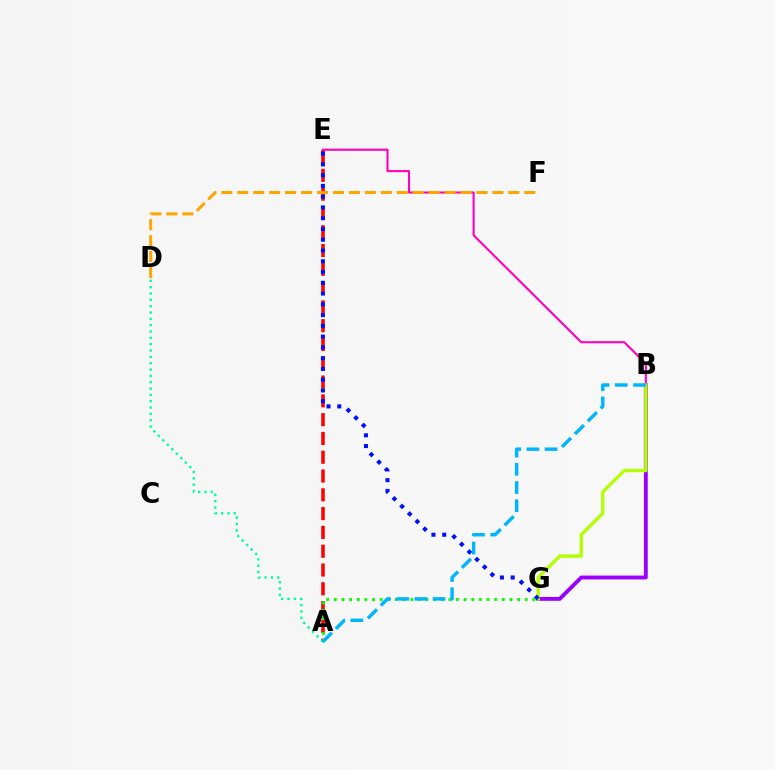{('A', 'E'): [{'color': '#ff0000', 'line_style': 'dashed', 'thickness': 2.55}], ('B', 'G'): [{'color': '#9b00ff', 'line_style': 'solid', 'thickness': 2.77}, {'color': '#b3ff00', 'line_style': 'solid', 'thickness': 2.39}], ('B', 'E'): [{'color': '#ff00bd', 'line_style': 'solid', 'thickness': 1.51}], ('A', 'D'): [{'color': '#00ff9d', 'line_style': 'dotted', 'thickness': 1.72}], ('E', 'G'): [{'color': '#0010ff', 'line_style': 'dotted', 'thickness': 2.92}], ('A', 'G'): [{'color': '#08ff00', 'line_style': 'dotted', 'thickness': 2.07}], ('A', 'B'): [{'color': '#00b5ff', 'line_style': 'dashed', 'thickness': 2.47}], ('D', 'F'): [{'color': '#ffa500', 'line_style': 'dashed', 'thickness': 2.17}]}